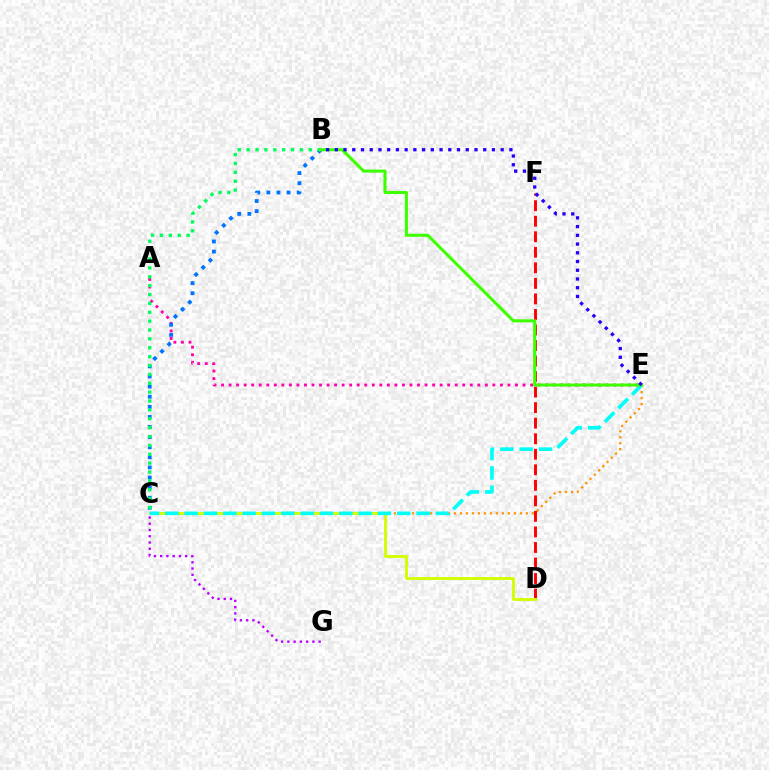{('A', 'E'): [{'color': '#ff00ac', 'line_style': 'dotted', 'thickness': 2.05}], ('C', 'E'): [{'color': '#ff9400', 'line_style': 'dotted', 'thickness': 1.63}, {'color': '#00fff6', 'line_style': 'dashed', 'thickness': 2.63}], ('D', 'F'): [{'color': '#ff0000', 'line_style': 'dashed', 'thickness': 2.11}], ('C', 'D'): [{'color': '#d1ff00', 'line_style': 'solid', 'thickness': 2.05}], ('B', 'C'): [{'color': '#0074ff', 'line_style': 'dotted', 'thickness': 2.74}, {'color': '#00ff5c', 'line_style': 'dotted', 'thickness': 2.41}], ('C', 'G'): [{'color': '#b900ff', 'line_style': 'dotted', 'thickness': 1.7}], ('B', 'E'): [{'color': '#3dff00', 'line_style': 'solid', 'thickness': 2.2}, {'color': '#2500ff', 'line_style': 'dotted', 'thickness': 2.37}]}